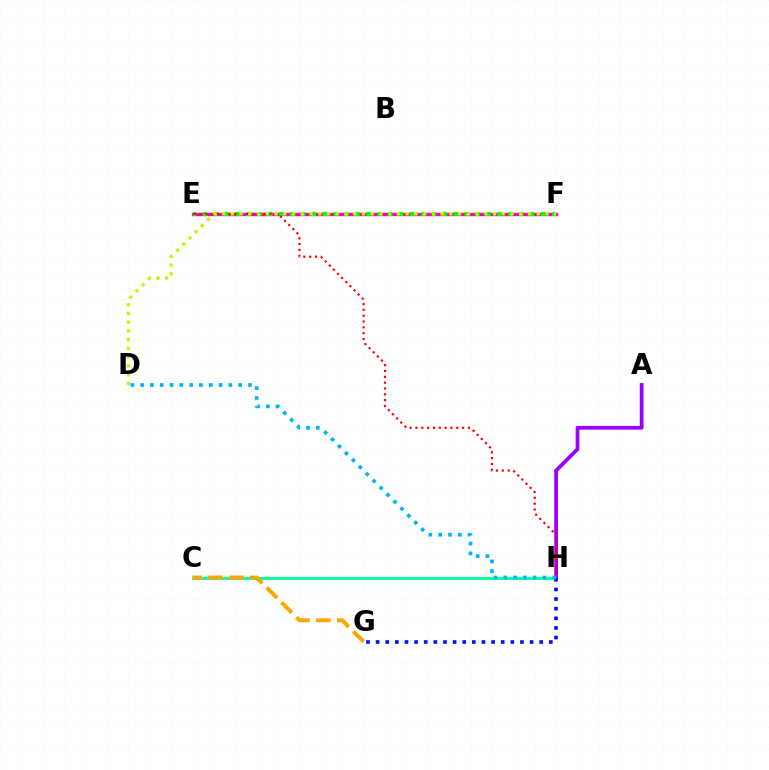{('C', 'H'): [{'color': '#00ff9d', 'line_style': 'solid', 'thickness': 2.07}], ('A', 'H'): [{'color': '#9b00ff', 'line_style': 'solid', 'thickness': 2.71}], ('G', 'H'): [{'color': '#0010ff', 'line_style': 'dotted', 'thickness': 2.61}], ('E', 'F'): [{'color': '#ff00bd', 'line_style': 'solid', 'thickness': 2.42}, {'color': '#08ff00', 'line_style': 'dotted', 'thickness': 2.96}], ('C', 'G'): [{'color': '#ffa500', 'line_style': 'dashed', 'thickness': 2.84}], ('E', 'H'): [{'color': '#ff0000', 'line_style': 'dotted', 'thickness': 1.58}], ('D', 'F'): [{'color': '#b3ff00', 'line_style': 'dotted', 'thickness': 2.37}], ('D', 'H'): [{'color': '#00b5ff', 'line_style': 'dotted', 'thickness': 2.66}]}